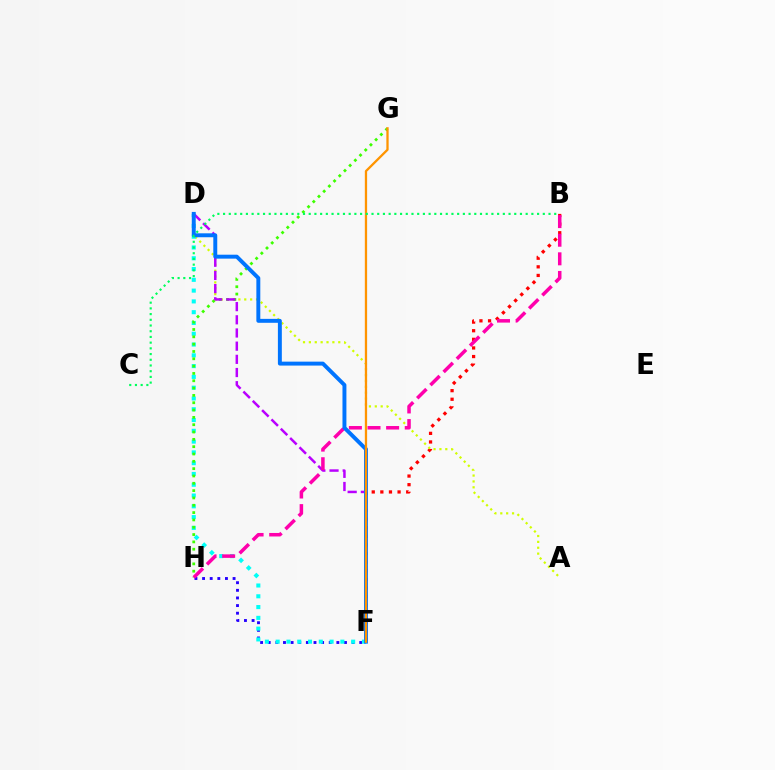{('B', 'F'): [{'color': '#ff0000', 'line_style': 'dotted', 'thickness': 2.34}], ('A', 'D'): [{'color': '#d1ff00', 'line_style': 'dotted', 'thickness': 1.6}], ('F', 'H'): [{'color': '#2500ff', 'line_style': 'dotted', 'thickness': 2.07}], ('D', 'F'): [{'color': '#00fff6', 'line_style': 'dotted', 'thickness': 2.93}, {'color': '#b900ff', 'line_style': 'dashed', 'thickness': 1.79}, {'color': '#0074ff', 'line_style': 'solid', 'thickness': 2.83}], ('G', 'H'): [{'color': '#3dff00', 'line_style': 'dotted', 'thickness': 1.99}], ('B', 'H'): [{'color': '#ff00ac', 'line_style': 'dashed', 'thickness': 2.53}], ('F', 'G'): [{'color': '#ff9400', 'line_style': 'solid', 'thickness': 1.65}], ('B', 'C'): [{'color': '#00ff5c', 'line_style': 'dotted', 'thickness': 1.55}]}